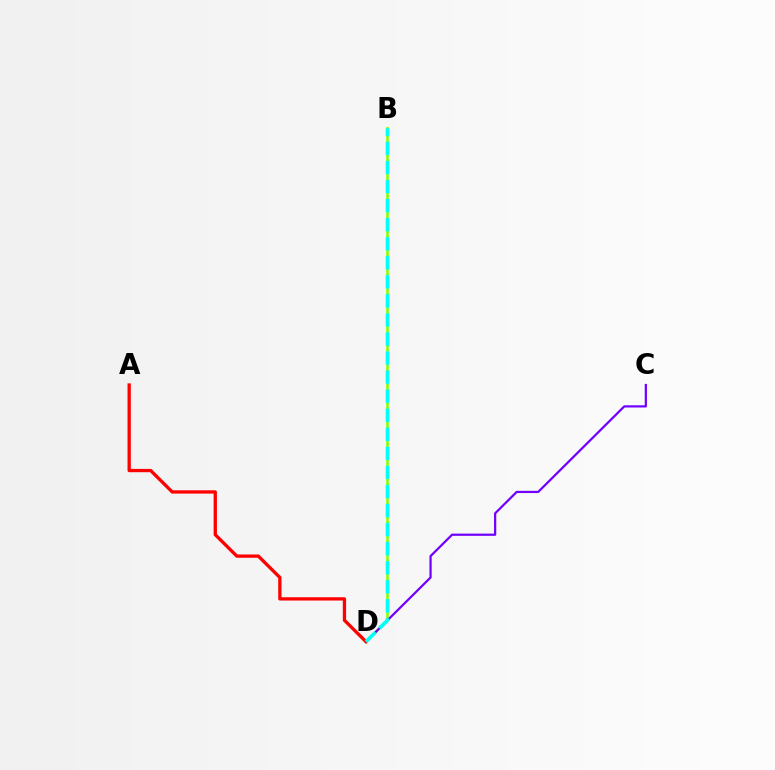{('B', 'D'): [{'color': '#84ff00', 'line_style': 'solid', 'thickness': 1.86}, {'color': '#00fff6', 'line_style': 'dashed', 'thickness': 2.59}], ('C', 'D'): [{'color': '#7200ff', 'line_style': 'solid', 'thickness': 1.6}], ('A', 'D'): [{'color': '#ff0000', 'line_style': 'solid', 'thickness': 2.37}]}